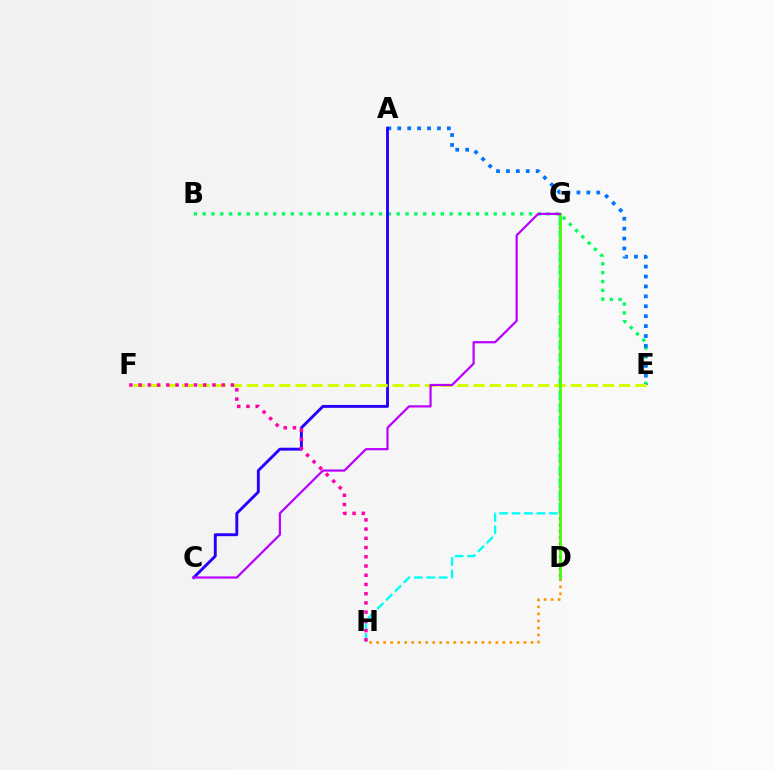{('B', 'E'): [{'color': '#00ff5c', 'line_style': 'dotted', 'thickness': 2.4}], ('A', 'E'): [{'color': '#0074ff', 'line_style': 'dotted', 'thickness': 2.69}], ('A', 'C'): [{'color': '#2500ff', 'line_style': 'solid', 'thickness': 2.08}], ('D', 'G'): [{'color': '#ff0000', 'line_style': 'dotted', 'thickness': 1.72}, {'color': '#3dff00', 'line_style': 'solid', 'thickness': 1.97}], ('G', 'H'): [{'color': '#00fff6', 'line_style': 'dashed', 'thickness': 1.69}], ('E', 'F'): [{'color': '#d1ff00', 'line_style': 'dashed', 'thickness': 2.2}], ('D', 'H'): [{'color': '#ff9400', 'line_style': 'dotted', 'thickness': 1.91}], ('C', 'G'): [{'color': '#b900ff', 'line_style': 'solid', 'thickness': 1.6}], ('F', 'H'): [{'color': '#ff00ac', 'line_style': 'dotted', 'thickness': 2.51}]}